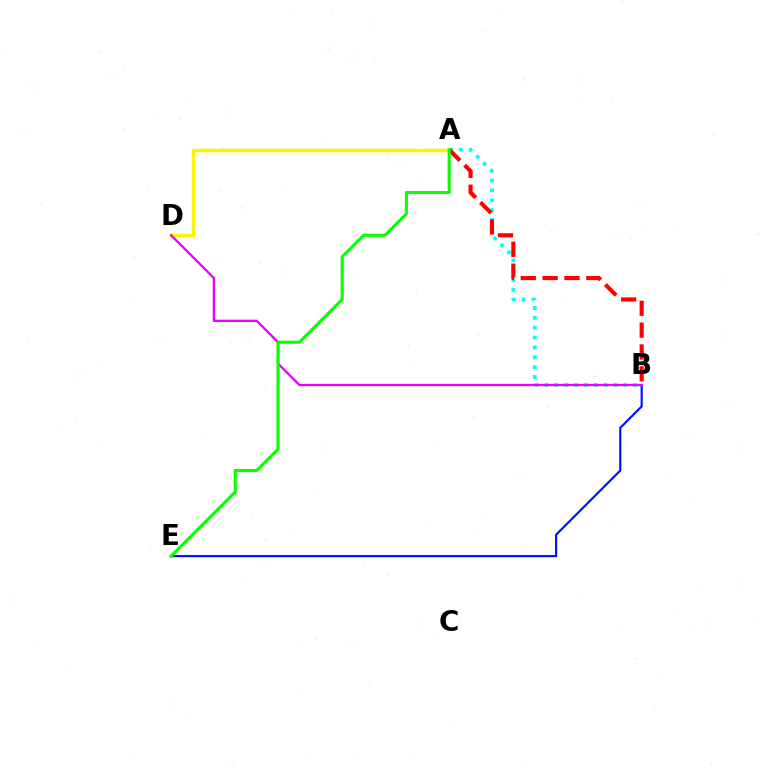{('B', 'E'): [{'color': '#0010ff', 'line_style': 'solid', 'thickness': 1.56}], ('A', 'B'): [{'color': '#00fff6', 'line_style': 'dotted', 'thickness': 2.68}, {'color': '#ff0000', 'line_style': 'dashed', 'thickness': 2.97}], ('A', 'D'): [{'color': '#fcf500', 'line_style': 'solid', 'thickness': 2.51}], ('B', 'D'): [{'color': '#ee00ff', 'line_style': 'solid', 'thickness': 1.67}], ('A', 'E'): [{'color': '#08ff00', 'line_style': 'solid', 'thickness': 2.23}]}